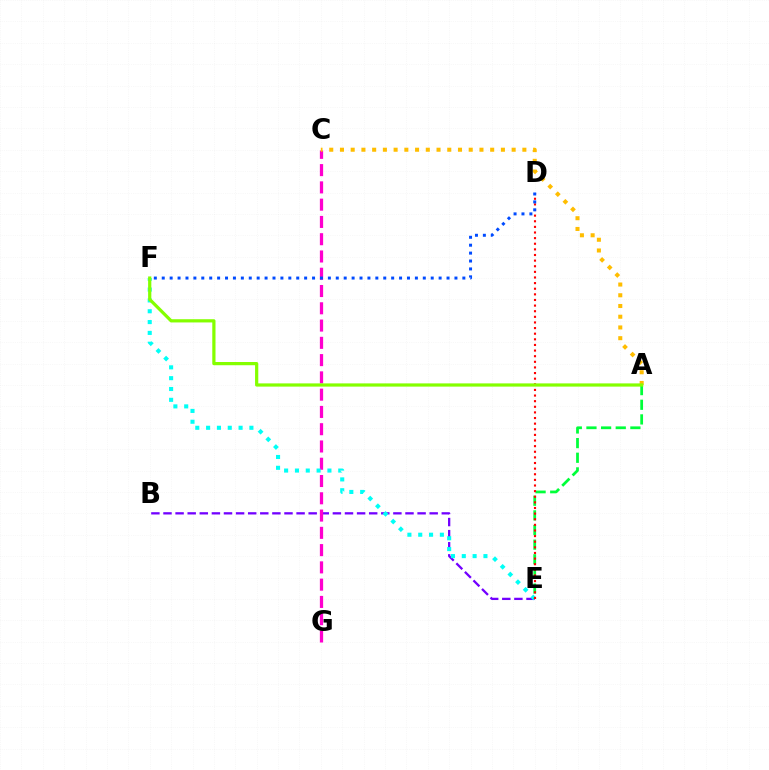{('B', 'E'): [{'color': '#7200ff', 'line_style': 'dashed', 'thickness': 1.64}], ('C', 'G'): [{'color': '#ff00cf', 'line_style': 'dashed', 'thickness': 2.35}], ('E', 'F'): [{'color': '#00fff6', 'line_style': 'dotted', 'thickness': 2.94}], ('A', 'C'): [{'color': '#ffbd00', 'line_style': 'dotted', 'thickness': 2.92}], ('A', 'E'): [{'color': '#00ff39', 'line_style': 'dashed', 'thickness': 1.99}], ('D', 'E'): [{'color': '#ff0000', 'line_style': 'dotted', 'thickness': 1.53}], ('D', 'F'): [{'color': '#004bff', 'line_style': 'dotted', 'thickness': 2.15}], ('A', 'F'): [{'color': '#84ff00', 'line_style': 'solid', 'thickness': 2.32}]}